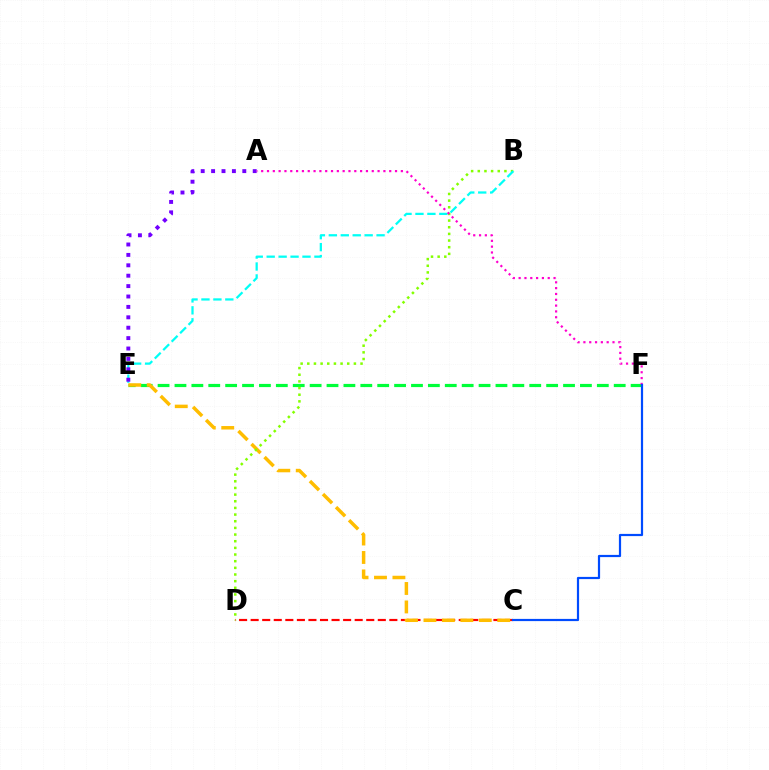{('C', 'D'): [{'color': '#ff0000', 'line_style': 'dashed', 'thickness': 1.57}], ('E', 'F'): [{'color': '#00ff39', 'line_style': 'dashed', 'thickness': 2.3}], ('C', 'E'): [{'color': '#ffbd00', 'line_style': 'dashed', 'thickness': 2.51}], ('B', 'D'): [{'color': '#84ff00', 'line_style': 'dotted', 'thickness': 1.81}], ('B', 'E'): [{'color': '#00fff6', 'line_style': 'dashed', 'thickness': 1.62}], ('A', 'E'): [{'color': '#7200ff', 'line_style': 'dotted', 'thickness': 2.83}], ('A', 'F'): [{'color': '#ff00cf', 'line_style': 'dotted', 'thickness': 1.58}], ('C', 'F'): [{'color': '#004bff', 'line_style': 'solid', 'thickness': 1.59}]}